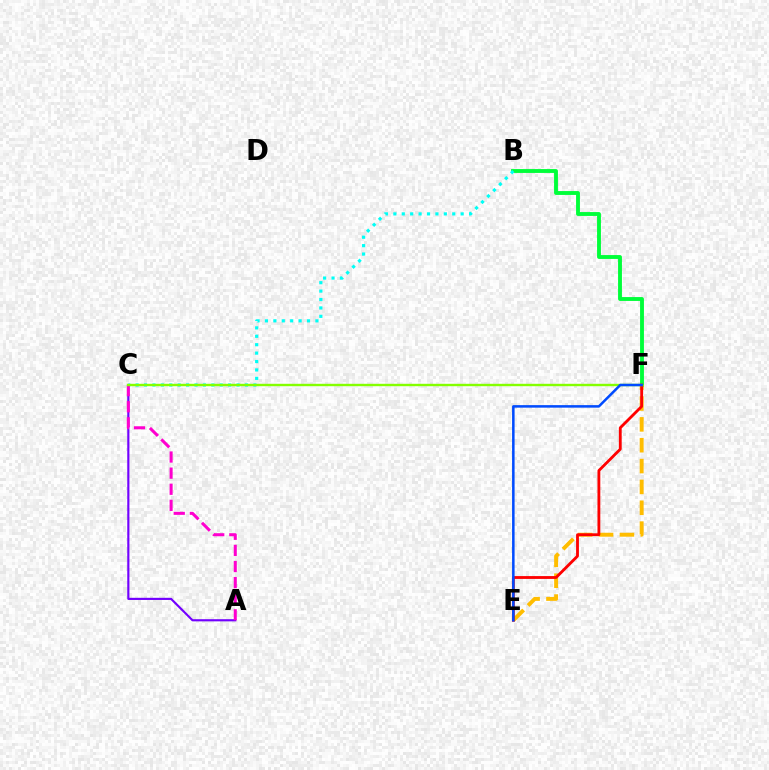{('B', 'F'): [{'color': '#00ff39', 'line_style': 'solid', 'thickness': 2.78}], ('A', 'C'): [{'color': '#7200ff', 'line_style': 'solid', 'thickness': 1.55}, {'color': '#ff00cf', 'line_style': 'dashed', 'thickness': 2.19}], ('B', 'C'): [{'color': '#00fff6', 'line_style': 'dotted', 'thickness': 2.29}], ('E', 'F'): [{'color': '#ffbd00', 'line_style': 'dashed', 'thickness': 2.83}, {'color': '#ff0000', 'line_style': 'solid', 'thickness': 2.04}, {'color': '#004bff', 'line_style': 'solid', 'thickness': 1.82}], ('C', 'F'): [{'color': '#84ff00', 'line_style': 'solid', 'thickness': 1.73}]}